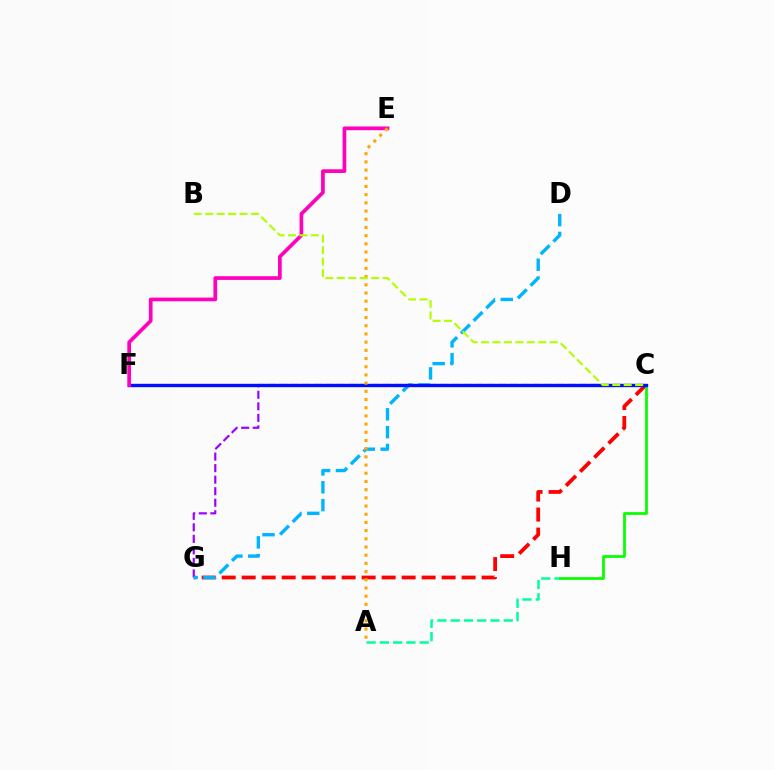{('C', 'G'): [{'color': '#9b00ff', 'line_style': 'dashed', 'thickness': 1.57}, {'color': '#ff0000', 'line_style': 'dashed', 'thickness': 2.72}], ('A', 'H'): [{'color': '#00ff9d', 'line_style': 'dashed', 'thickness': 1.8}], ('D', 'G'): [{'color': '#00b5ff', 'line_style': 'dashed', 'thickness': 2.43}], ('C', 'H'): [{'color': '#08ff00', 'line_style': 'solid', 'thickness': 1.99}], ('C', 'F'): [{'color': '#0010ff', 'line_style': 'solid', 'thickness': 2.42}], ('E', 'F'): [{'color': '#ff00bd', 'line_style': 'solid', 'thickness': 2.66}], ('A', 'E'): [{'color': '#ffa500', 'line_style': 'dotted', 'thickness': 2.23}], ('B', 'C'): [{'color': '#b3ff00', 'line_style': 'dashed', 'thickness': 1.56}]}